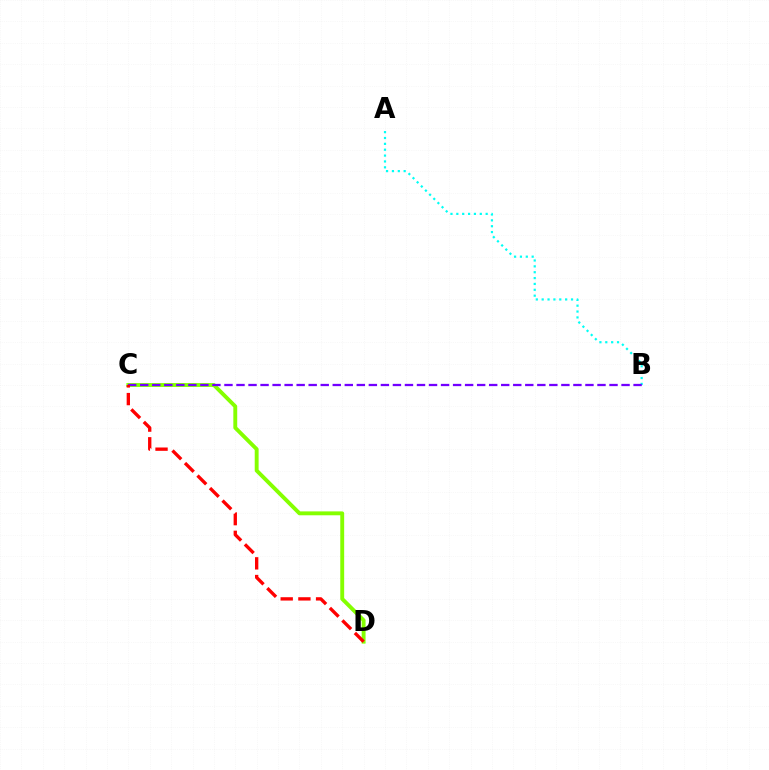{('C', 'D'): [{'color': '#84ff00', 'line_style': 'solid', 'thickness': 2.8}, {'color': '#ff0000', 'line_style': 'dashed', 'thickness': 2.4}], ('A', 'B'): [{'color': '#00fff6', 'line_style': 'dotted', 'thickness': 1.59}], ('B', 'C'): [{'color': '#7200ff', 'line_style': 'dashed', 'thickness': 1.63}]}